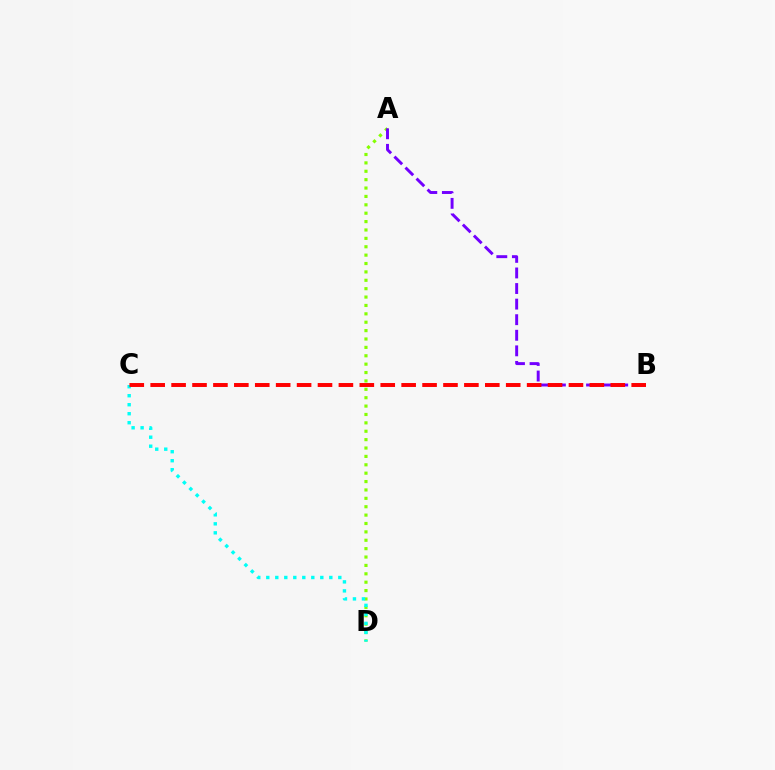{('A', 'D'): [{'color': '#84ff00', 'line_style': 'dotted', 'thickness': 2.28}], ('C', 'D'): [{'color': '#00fff6', 'line_style': 'dotted', 'thickness': 2.45}], ('A', 'B'): [{'color': '#7200ff', 'line_style': 'dashed', 'thickness': 2.12}], ('B', 'C'): [{'color': '#ff0000', 'line_style': 'dashed', 'thickness': 2.84}]}